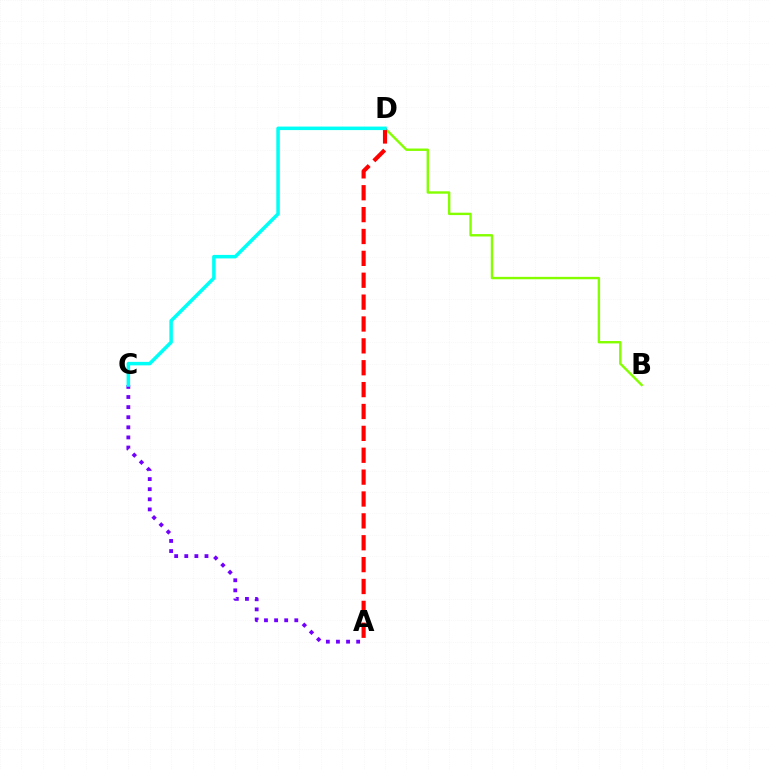{('B', 'D'): [{'color': '#84ff00', 'line_style': 'solid', 'thickness': 1.73}], ('A', 'D'): [{'color': '#ff0000', 'line_style': 'dashed', 'thickness': 2.97}], ('A', 'C'): [{'color': '#7200ff', 'line_style': 'dotted', 'thickness': 2.75}], ('C', 'D'): [{'color': '#00fff6', 'line_style': 'solid', 'thickness': 2.53}]}